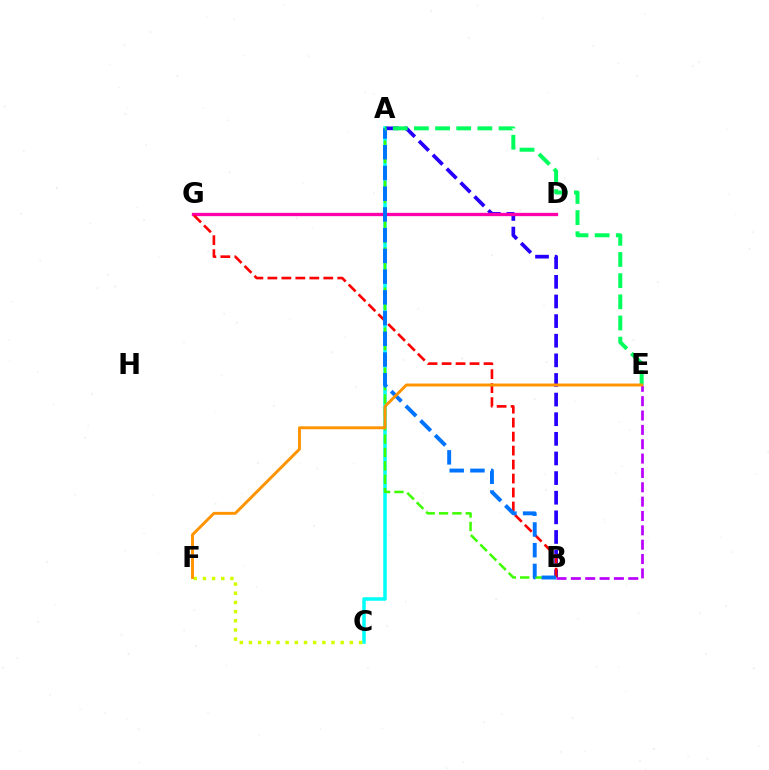{('A', 'C'): [{'color': '#00fff6', 'line_style': 'solid', 'thickness': 2.53}], ('A', 'B'): [{'color': '#3dff00', 'line_style': 'dashed', 'thickness': 1.82}, {'color': '#2500ff', 'line_style': 'dashed', 'thickness': 2.67}, {'color': '#0074ff', 'line_style': 'dashed', 'thickness': 2.82}], ('B', 'E'): [{'color': '#b900ff', 'line_style': 'dashed', 'thickness': 1.95}], ('D', 'G'): [{'color': '#ff00ac', 'line_style': 'solid', 'thickness': 2.38}], ('B', 'G'): [{'color': '#ff0000', 'line_style': 'dashed', 'thickness': 1.9}], ('C', 'F'): [{'color': '#d1ff00', 'line_style': 'dotted', 'thickness': 2.49}], ('A', 'E'): [{'color': '#00ff5c', 'line_style': 'dashed', 'thickness': 2.88}], ('E', 'F'): [{'color': '#ff9400', 'line_style': 'solid', 'thickness': 2.11}]}